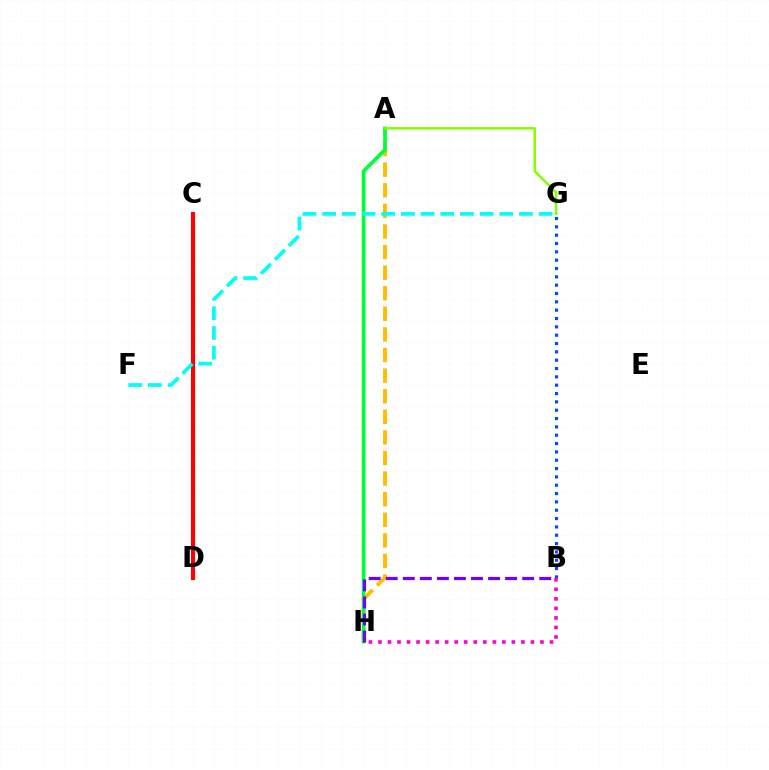{('B', 'G'): [{'color': '#004bff', 'line_style': 'dotted', 'thickness': 2.26}], ('A', 'H'): [{'color': '#ffbd00', 'line_style': 'dashed', 'thickness': 2.8}, {'color': '#00ff39', 'line_style': 'solid', 'thickness': 2.62}], ('A', 'G'): [{'color': '#84ff00', 'line_style': 'solid', 'thickness': 1.81}], ('C', 'D'): [{'color': '#ff0000', 'line_style': 'solid', 'thickness': 2.97}], ('B', 'H'): [{'color': '#7200ff', 'line_style': 'dashed', 'thickness': 2.32}, {'color': '#ff00cf', 'line_style': 'dotted', 'thickness': 2.59}], ('F', 'G'): [{'color': '#00fff6', 'line_style': 'dashed', 'thickness': 2.67}]}